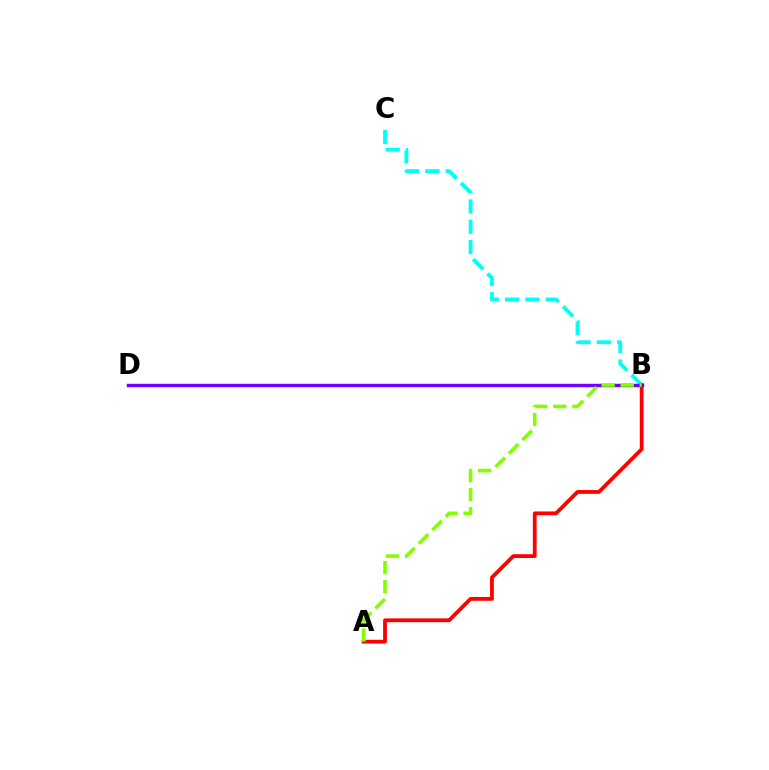{('B', 'C'): [{'color': '#00fff6', 'line_style': 'dashed', 'thickness': 2.76}], ('A', 'B'): [{'color': '#ff0000', 'line_style': 'solid', 'thickness': 2.73}, {'color': '#84ff00', 'line_style': 'dashed', 'thickness': 2.59}], ('B', 'D'): [{'color': '#7200ff', 'line_style': 'solid', 'thickness': 2.46}]}